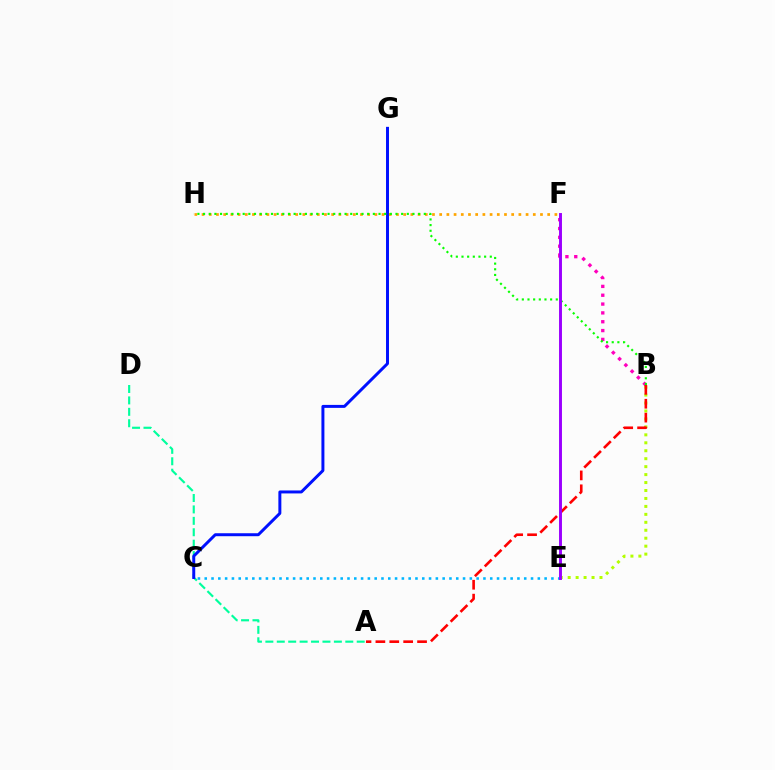{('F', 'H'): [{'color': '#ffa500', 'line_style': 'dotted', 'thickness': 1.96}], ('B', 'E'): [{'color': '#b3ff00', 'line_style': 'dotted', 'thickness': 2.16}], ('B', 'F'): [{'color': '#ff00bd', 'line_style': 'dotted', 'thickness': 2.4}], ('A', 'D'): [{'color': '#00ff9d', 'line_style': 'dashed', 'thickness': 1.55}], ('C', 'G'): [{'color': '#0010ff', 'line_style': 'solid', 'thickness': 2.14}], ('C', 'E'): [{'color': '#00b5ff', 'line_style': 'dotted', 'thickness': 1.85}], ('A', 'B'): [{'color': '#ff0000', 'line_style': 'dashed', 'thickness': 1.89}], ('B', 'H'): [{'color': '#08ff00', 'line_style': 'dotted', 'thickness': 1.54}], ('E', 'F'): [{'color': '#9b00ff', 'line_style': 'solid', 'thickness': 2.11}]}